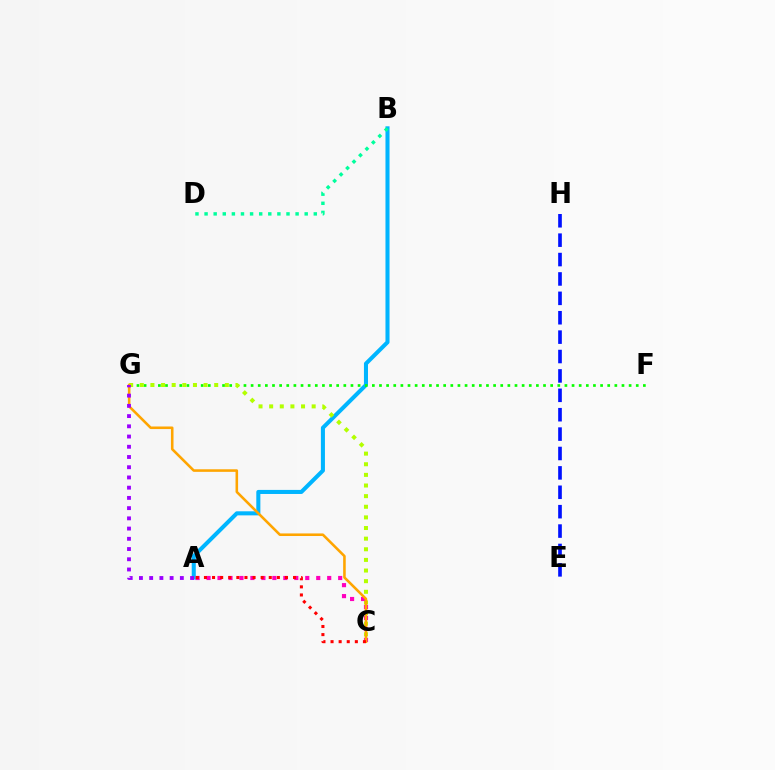{('A', 'B'): [{'color': '#00b5ff', 'line_style': 'solid', 'thickness': 2.92}], ('F', 'G'): [{'color': '#08ff00', 'line_style': 'dotted', 'thickness': 1.94}], ('E', 'H'): [{'color': '#0010ff', 'line_style': 'dashed', 'thickness': 2.63}], ('C', 'G'): [{'color': '#b3ff00', 'line_style': 'dotted', 'thickness': 2.89}, {'color': '#ffa500', 'line_style': 'solid', 'thickness': 1.85}], ('A', 'C'): [{'color': '#ff00bd', 'line_style': 'dotted', 'thickness': 2.98}, {'color': '#ff0000', 'line_style': 'dotted', 'thickness': 2.2}], ('B', 'D'): [{'color': '#00ff9d', 'line_style': 'dotted', 'thickness': 2.47}], ('A', 'G'): [{'color': '#9b00ff', 'line_style': 'dotted', 'thickness': 2.78}]}